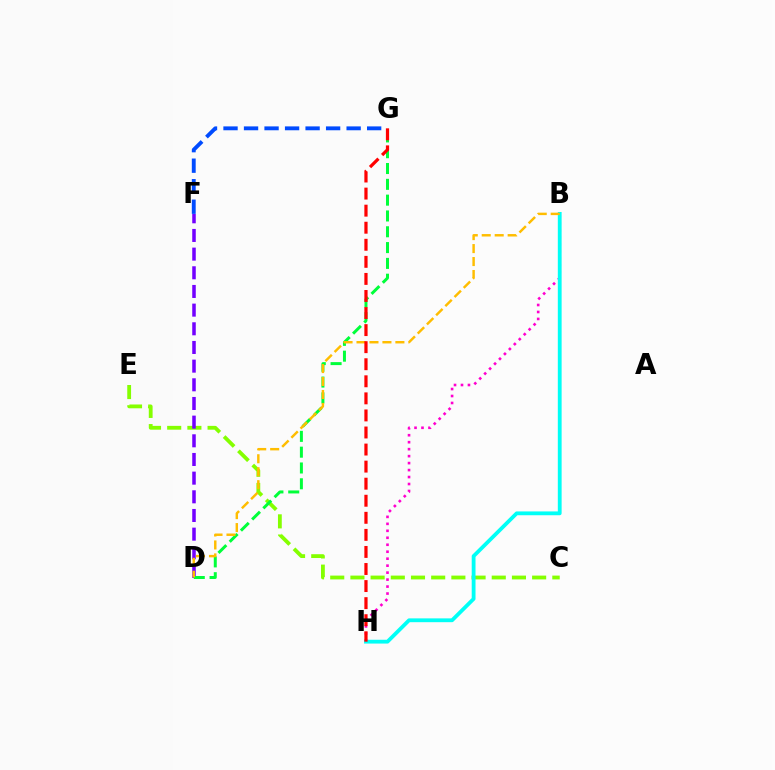{('C', 'E'): [{'color': '#84ff00', 'line_style': 'dashed', 'thickness': 2.74}], ('B', 'H'): [{'color': '#ff00cf', 'line_style': 'dotted', 'thickness': 1.89}, {'color': '#00fff6', 'line_style': 'solid', 'thickness': 2.74}], ('D', 'F'): [{'color': '#7200ff', 'line_style': 'dashed', 'thickness': 2.54}], ('D', 'G'): [{'color': '#00ff39', 'line_style': 'dashed', 'thickness': 2.15}], ('F', 'G'): [{'color': '#004bff', 'line_style': 'dashed', 'thickness': 2.79}], ('B', 'D'): [{'color': '#ffbd00', 'line_style': 'dashed', 'thickness': 1.76}], ('G', 'H'): [{'color': '#ff0000', 'line_style': 'dashed', 'thickness': 2.32}]}